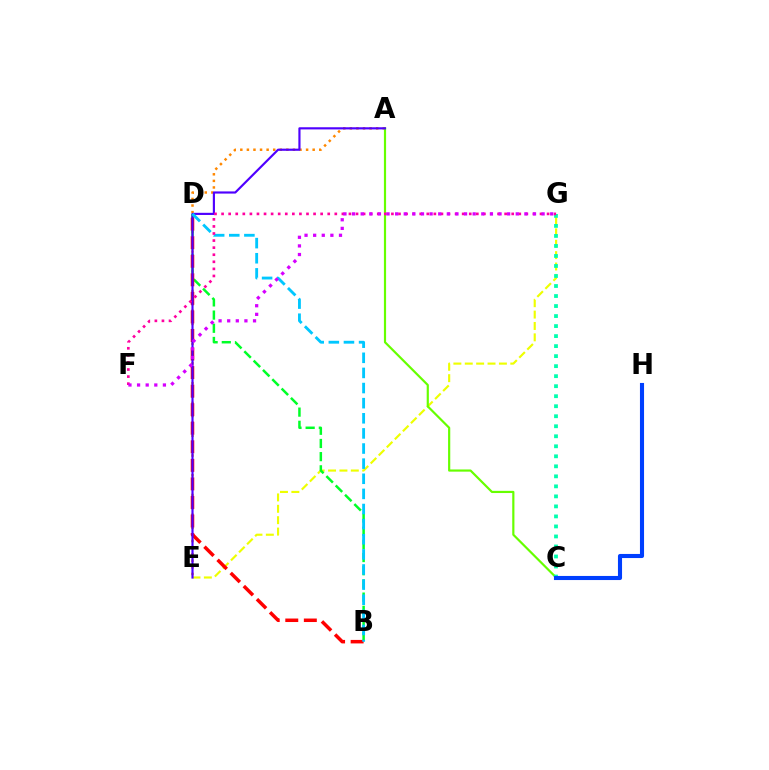{('A', 'E'): [{'color': '#ff8800', 'line_style': 'dotted', 'thickness': 1.79}, {'color': '#4f00ff', 'line_style': 'solid', 'thickness': 1.56}], ('E', 'G'): [{'color': '#eeff00', 'line_style': 'dashed', 'thickness': 1.55}], ('A', 'C'): [{'color': '#66ff00', 'line_style': 'solid', 'thickness': 1.57}], ('C', 'G'): [{'color': '#00ffaf', 'line_style': 'dotted', 'thickness': 2.72}], ('B', 'D'): [{'color': '#00ff27', 'line_style': 'dashed', 'thickness': 1.79}, {'color': '#ff0000', 'line_style': 'dashed', 'thickness': 2.52}, {'color': '#00c7ff', 'line_style': 'dashed', 'thickness': 2.05}], ('C', 'H'): [{'color': '#003fff', 'line_style': 'solid', 'thickness': 2.95}], ('F', 'G'): [{'color': '#ff00a0', 'line_style': 'dotted', 'thickness': 1.92}, {'color': '#d600ff', 'line_style': 'dotted', 'thickness': 2.34}]}